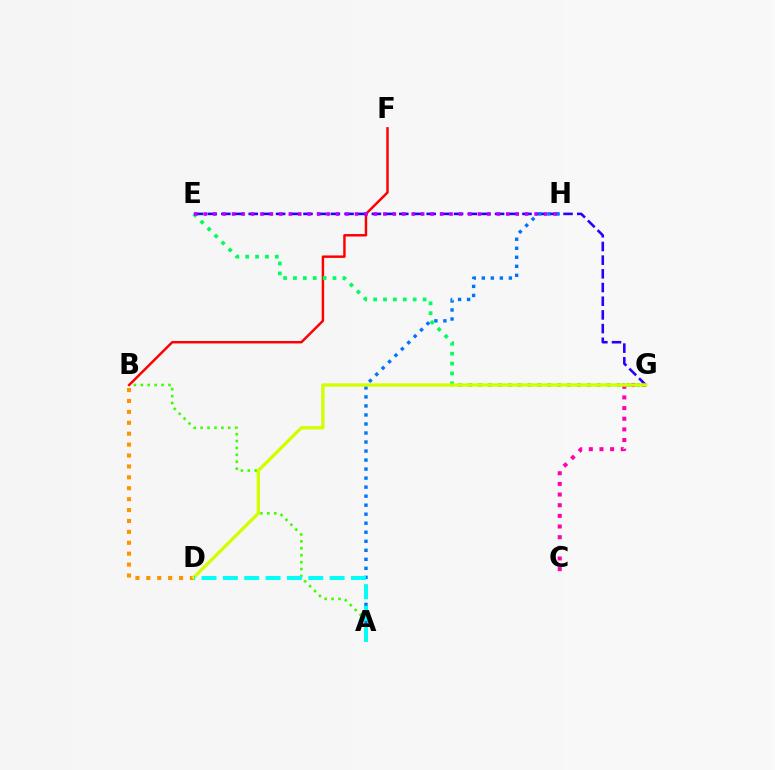{('E', 'G'): [{'color': '#2500ff', 'line_style': 'dashed', 'thickness': 1.86}, {'color': '#00ff5c', 'line_style': 'dotted', 'thickness': 2.69}], ('B', 'F'): [{'color': '#ff0000', 'line_style': 'solid', 'thickness': 1.77}], ('A', 'H'): [{'color': '#0074ff', 'line_style': 'dotted', 'thickness': 2.45}], ('A', 'B'): [{'color': '#3dff00', 'line_style': 'dotted', 'thickness': 1.88}], ('E', 'H'): [{'color': '#b900ff', 'line_style': 'dotted', 'thickness': 2.57}], ('B', 'D'): [{'color': '#ff9400', 'line_style': 'dotted', 'thickness': 2.96}], ('C', 'G'): [{'color': '#ff00ac', 'line_style': 'dotted', 'thickness': 2.89}], ('D', 'G'): [{'color': '#d1ff00', 'line_style': 'solid', 'thickness': 2.38}], ('A', 'D'): [{'color': '#00fff6', 'line_style': 'dashed', 'thickness': 2.9}]}